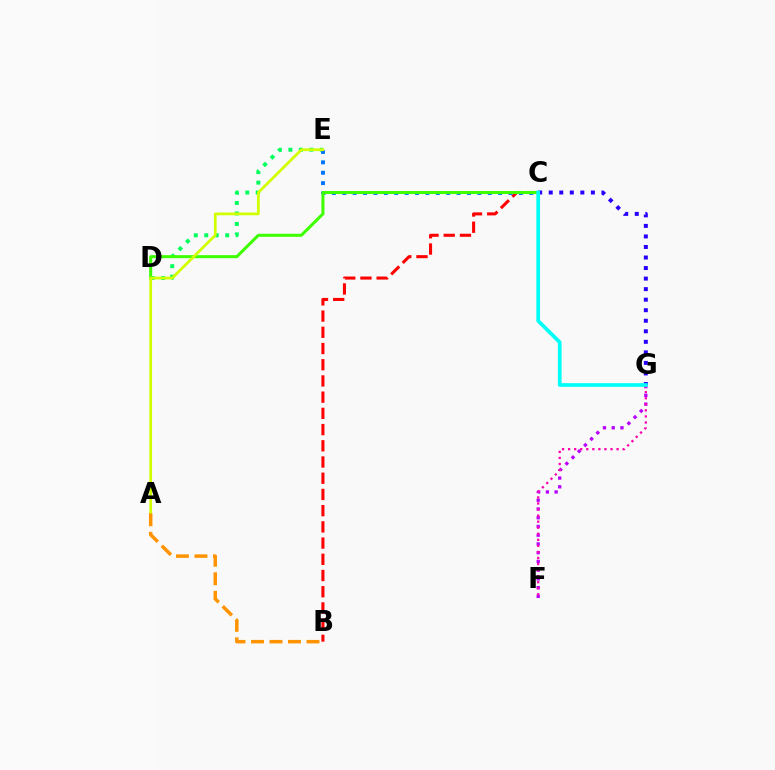{('D', 'E'): [{'color': '#00ff5c', 'line_style': 'dotted', 'thickness': 2.85}], ('F', 'G'): [{'color': '#b900ff', 'line_style': 'dotted', 'thickness': 2.37}, {'color': '#ff00ac', 'line_style': 'dotted', 'thickness': 1.65}], ('B', 'C'): [{'color': '#ff0000', 'line_style': 'dashed', 'thickness': 2.2}], ('C', 'E'): [{'color': '#0074ff', 'line_style': 'dotted', 'thickness': 2.82}], ('C', 'D'): [{'color': '#3dff00', 'line_style': 'solid', 'thickness': 2.18}], ('A', 'E'): [{'color': '#d1ff00', 'line_style': 'solid', 'thickness': 1.98}], ('A', 'B'): [{'color': '#ff9400', 'line_style': 'dashed', 'thickness': 2.51}], ('C', 'G'): [{'color': '#2500ff', 'line_style': 'dotted', 'thickness': 2.86}, {'color': '#00fff6', 'line_style': 'solid', 'thickness': 2.66}]}